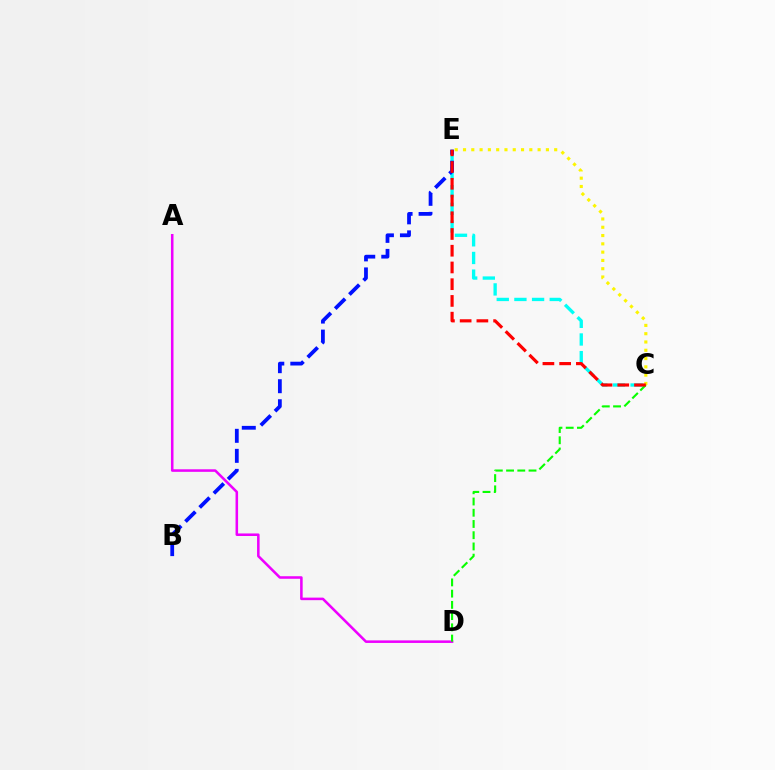{('C', 'E'): [{'color': '#00fff6', 'line_style': 'dashed', 'thickness': 2.4}, {'color': '#fcf500', 'line_style': 'dotted', 'thickness': 2.25}, {'color': '#ff0000', 'line_style': 'dashed', 'thickness': 2.27}], ('A', 'D'): [{'color': '#ee00ff', 'line_style': 'solid', 'thickness': 1.84}], ('C', 'D'): [{'color': '#08ff00', 'line_style': 'dashed', 'thickness': 1.53}], ('B', 'E'): [{'color': '#0010ff', 'line_style': 'dashed', 'thickness': 2.72}]}